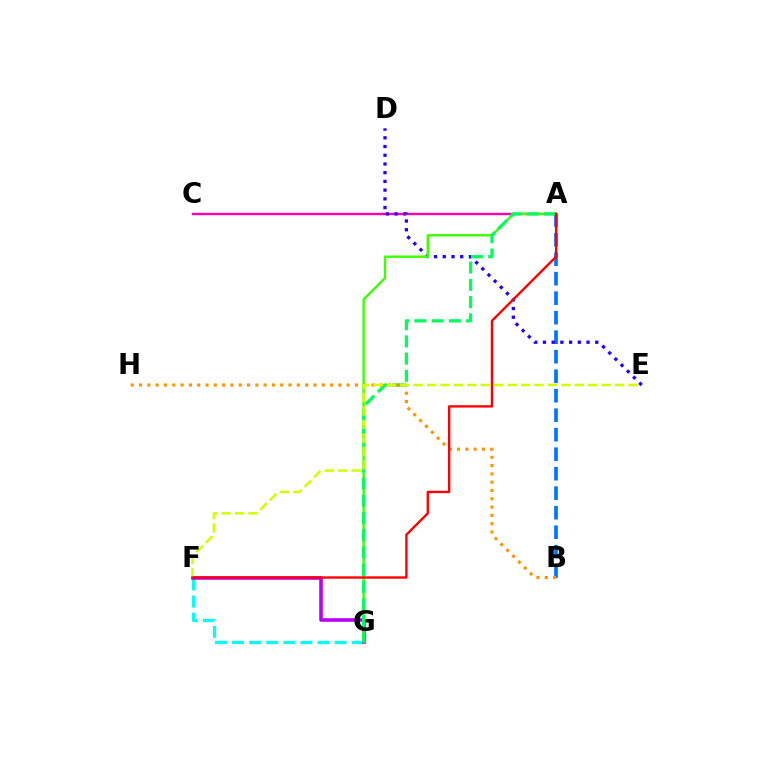{('A', 'B'): [{'color': '#0074ff', 'line_style': 'dashed', 'thickness': 2.65}], ('A', 'C'): [{'color': '#ff00ac', 'line_style': 'solid', 'thickness': 1.71}], ('F', 'G'): [{'color': '#00fff6', 'line_style': 'dashed', 'thickness': 2.32}, {'color': '#b900ff', 'line_style': 'solid', 'thickness': 2.58}], ('D', 'E'): [{'color': '#2500ff', 'line_style': 'dotted', 'thickness': 2.37}], ('A', 'G'): [{'color': '#3dff00', 'line_style': 'solid', 'thickness': 1.72}, {'color': '#00ff5c', 'line_style': 'dashed', 'thickness': 2.34}], ('B', 'H'): [{'color': '#ff9400', 'line_style': 'dotted', 'thickness': 2.26}], ('E', 'F'): [{'color': '#d1ff00', 'line_style': 'dashed', 'thickness': 1.82}], ('A', 'F'): [{'color': '#ff0000', 'line_style': 'solid', 'thickness': 1.7}]}